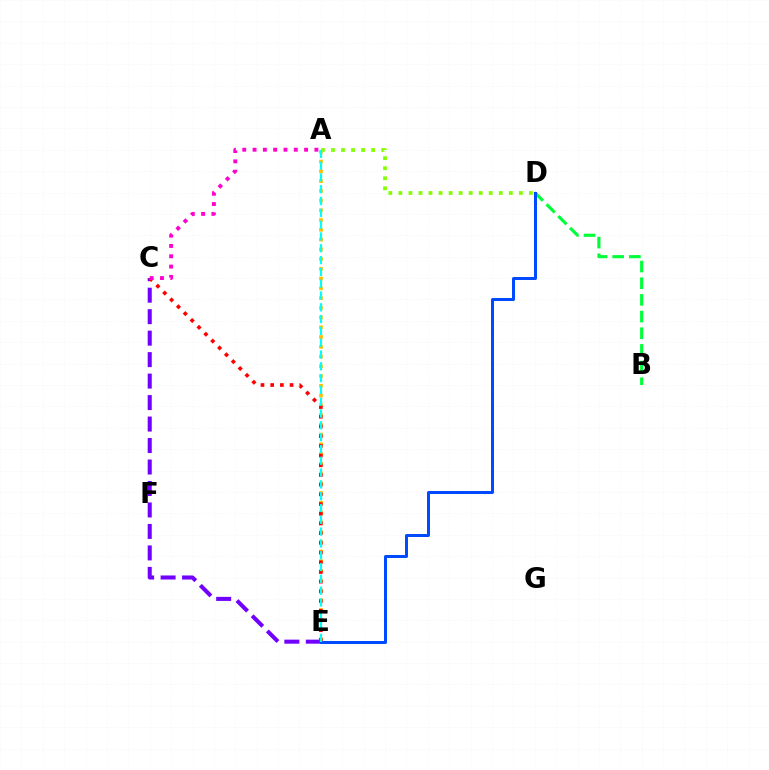{('A', 'E'): [{'color': '#ffbd00', 'line_style': 'dotted', 'thickness': 2.65}, {'color': '#00fff6', 'line_style': 'dashed', 'thickness': 1.6}], ('C', 'E'): [{'color': '#7200ff', 'line_style': 'dashed', 'thickness': 2.92}, {'color': '#ff0000', 'line_style': 'dotted', 'thickness': 2.64}], ('B', 'D'): [{'color': '#00ff39', 'line_style': 'dashed', 'thickness': 2.27}], ('A', 'D'): [{'color': '#84ff00', 'line_style': 'dotted', 'thickness': 2.73}], ('A', 'C'): [{'color': '#ff00cf', 'line_style': 'dotted', 'thickness': 2.8}], ('D', 'E'): [{'color': '#004bff', 'line_style': 'solid', 'thickness': 2.16}]}